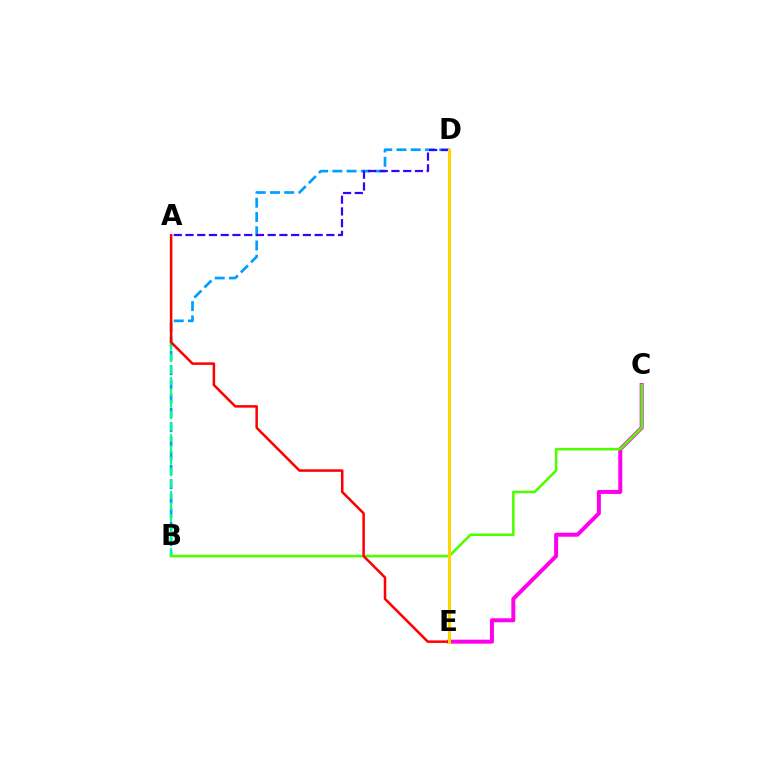{('B', 'D'): [{'color': '#009eff', 'line_style': 'dashed', 'thickness': 1.94}], ('A', 'D'): [{'color': '#3700ff', 'line_style': 'dashed', 'thickness': 1.59}], ('A', 'B'): [{'color': '#00ff86', 'line_style': 'dashed', 'thickness': 1.55}], ('C', 'E'): [{'color': '#ff00ed', 'line_style': 'solid', 'thickness': 2.86}], ('B', 'C'): [{'color': '#4fff00', 'line_style': 'solid', 'thickness': 1.85}], ('A', 'E'): [{'color': '#ff0000', 'line_style': 'solid', 'thickness': 1.81}], ('D', 'E'): [{'color': '#ffd500', 'line_style': 'solid', 'thickness': 2.2}]}